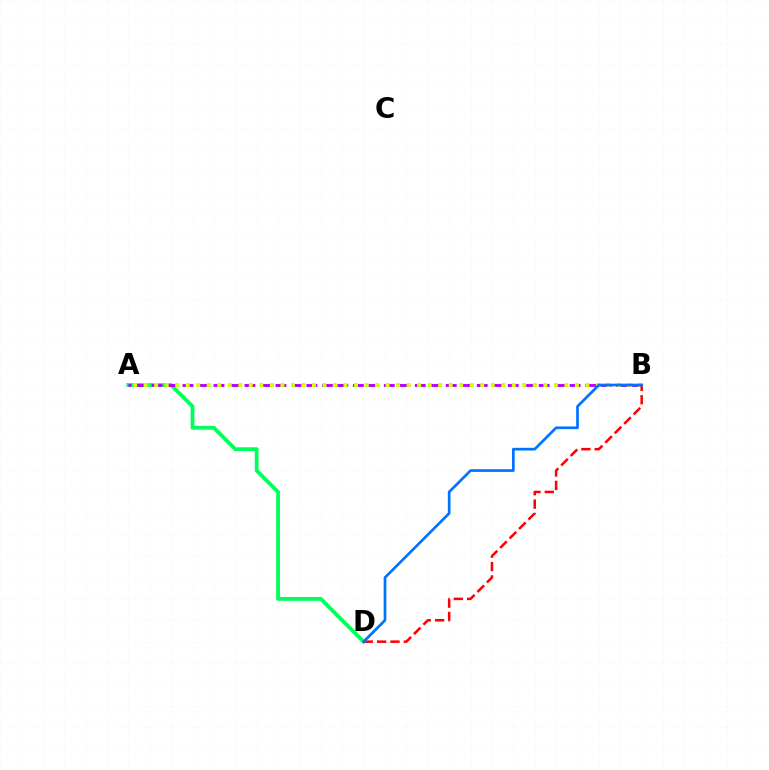{('A', 'D'): [{'color': '#00ff5c', 'line_style': 'solid', 'thickness': 2.74}], ('A', 'B'): [{'color': '#b900ff', 'line_style': 'dashed', 'thickness': 2.1}, {'color': '#d1ff00', 'line_style': 'dotted', 'thickness': 2.86}], ('B', 'D'): [{'color': '#ff0000', 'line_style': 'dashed', 'thickness': 1.82}, {'color': '#0074ff', 'line_style': 'solid', 'thickness': 1.95}]}